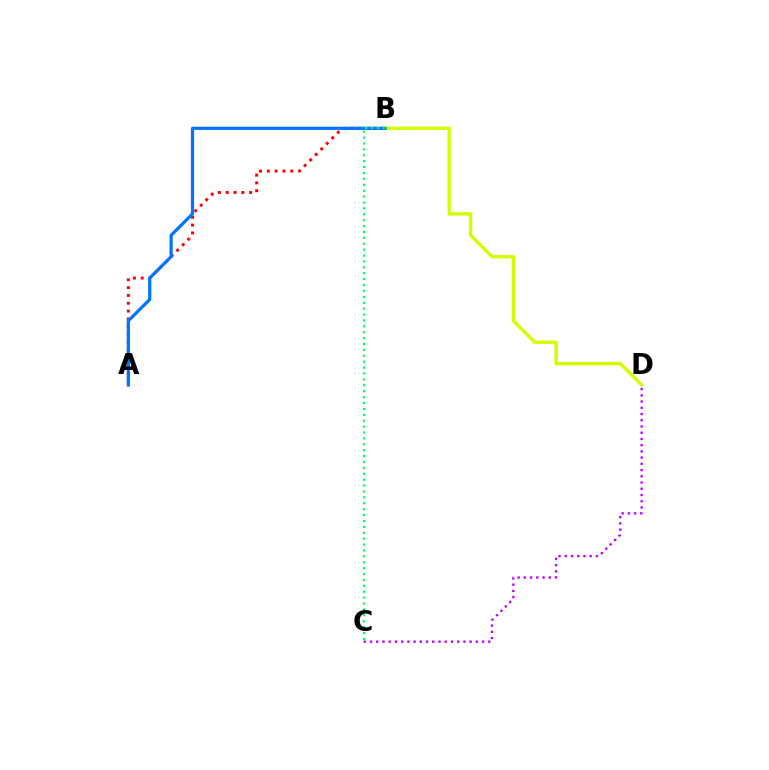{('C', 'D'): [{'color': '#b900ff', 'line_style': 'dotted', 'thickness': 1.69}], ('B', 'D'): [{'color': '#d1ff00', 'line_style': 'solid', 'thickness': 2.43}], ('A', 'B'): [{'color': '#ff0000', 'line_style': 'dotted', 'thickness': 2.12}, {'color': '#0074ff', 'line_style': 'solid', 'thickness': 2.3}], ('B', 'C'): [{'color': '#00ff5c', 'line_style': 'dotted', 'thickness': 1.6}]}